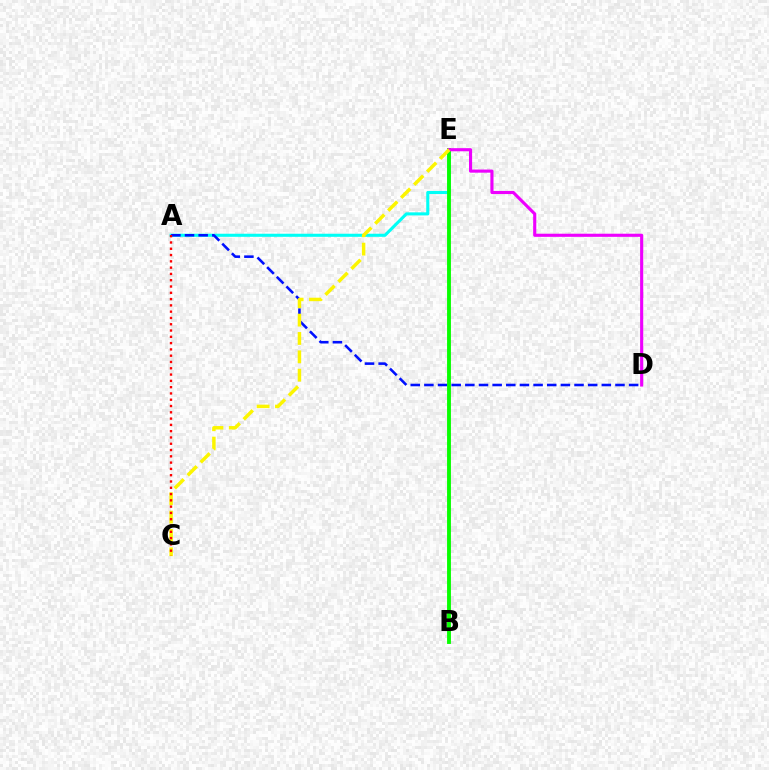{('A', 'E'): [{'color': '#00fff6', 'line_style': 'solid', 'thickness': 2.22}], ('A', 'D'): [{'color': '#0010ff', 'line_style': 'dashed', 'thickness': 1.85}], ('B', 'E'): [{'color': '#08ff00', 'line_style': 'solid', 'thickness': 2.78}], ('D', 'E'): [{'color': '#ee00ff', 'line_style': 'solid', 'thickness': 2.25}], ('C', 'E'): [{'color': '#fcf500', 'line_style': 'dashed', 'thickness': 2.49}], ('A', 'C'): [{'color': '#ff0000', 'line_style': 'dotted', 'thickness': 1.71}]}